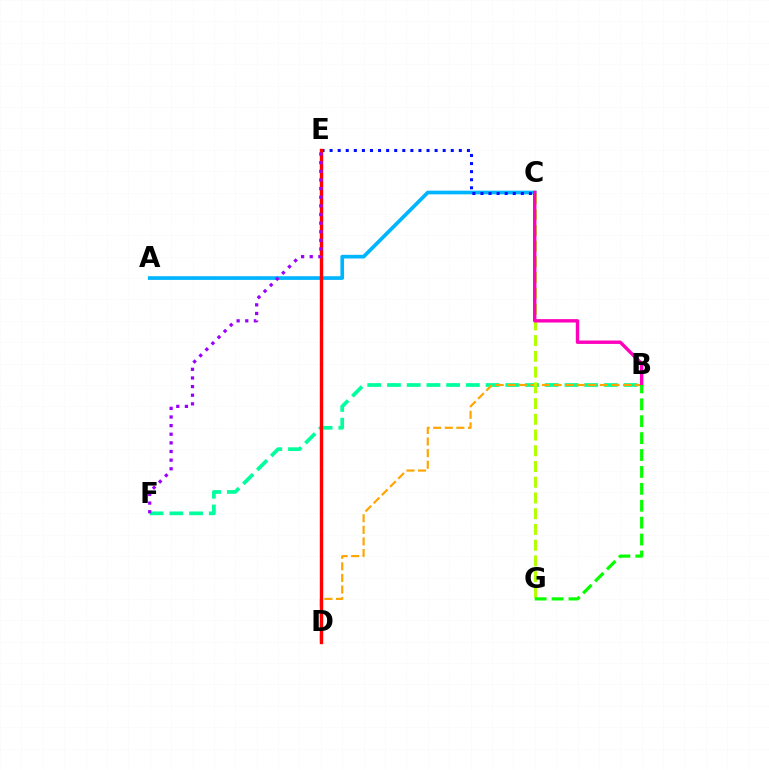{('B', 'F'): [{'color': '#00ff9d', 'line_style': 'dashed', 'thickness': 2.68}], ('B', 'D'): [{'color': '#ffa500', 'line_style': 'dashed', 'thickness': 1.57}], ('A', 'C'): [{'color': '#00b5ff', 'line_style': 'solid', 'thickness': 2.65}], ('C', 'E'): [{'color': '#0010ff', 'line_style': 'dotted', 'thickness': 2.19}], ('C', 'G'): [{'color': '#b3ff00', 'line_style': 'dashed', 'thickness': 2.14}], ('B', 'C'): [{'color': '#ff00bd', 'line_style': 'solid', 'thickness': 2.45}], ('B', 'G'): [{'color': '#08ff00', 'line_style': 'dashed', 'thickness': 2.3}], ('D', 'E'): [{'color': '#ff0000', 'line_style': 'solid', 'thickness': 2.44}], ('E', 'F'): [{'color': '#9b00ff', 'line_style': 'dotted', 'thickness': 2.35}]}